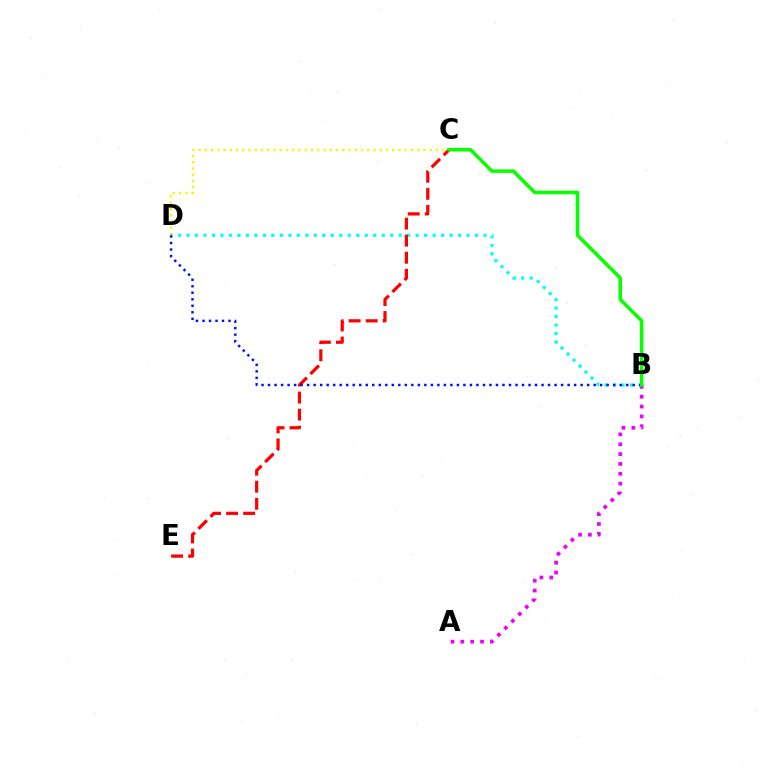{('C', 'D'): [{'color': '#fcf500', 'line_style': 'dotted', 'thickness': 1.7}], ('B', 'D'): [{'color': '#00fff6', 'line_style': 'dotted', 'thickness': 2.31}, {'color': '#0010ff', 'line_style': 'dotted', 'thickness': 1.77}], ('C', 'E'): [{'color': '#ff0000', 'line_style': 'dashed', 'thickness': 2.32}], ('A', 'B'): [{'color': '#ee00ff', 'line_style': 'dotted', 'thickness': 2.68}], ('B', 'C'): [{'color': '#08ff00', 'line_style': 'solid', 'thickness': 2.55}]}